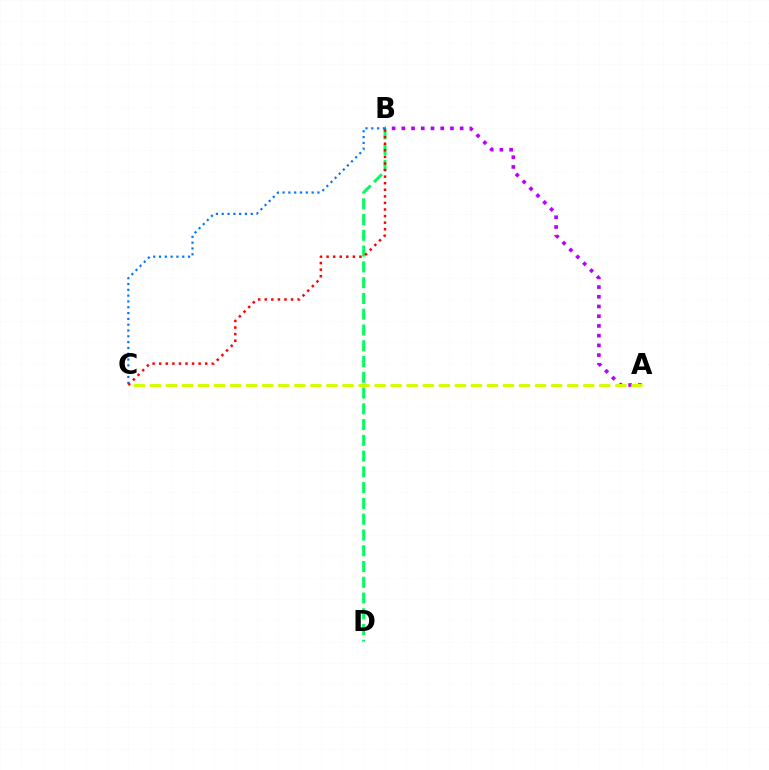{('B', 'D'): [{'color': '#00ff5c', 'line_style': 'dashed', 'thickness': 2.14}], ('A', 'B'): [{'color': '#b900ff', 'line_style': 'dotted', 'thickness': 2.64}], ('B', 'C'): [{'color': '#0074ff', 'line_style': 'dotted', 'thickness': 1.58}, {'color': '#ff0000', 'line_style': 'dotted', 'thickness': 1.79}], ('A', 'C'): [{'color': '#d1ff00', 'line_style': 'dashed', 'thickness': 2.18}]}